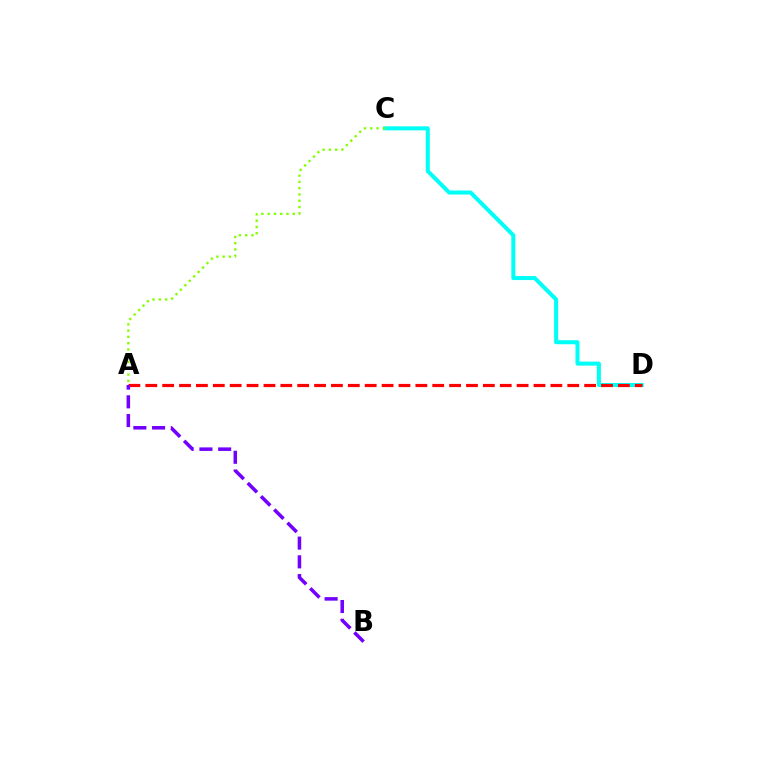{('C', 'D'): [{'color': '#00fff6', 'line_style': 'solid', 'thickness': 2.9}], ('A', 'D'): [{'color': '#ff0000', 'line_style': 'dashed', 'thickness': 2.29}], ('A', 'B'): [{'color': '#7200ff', 'line_style': 'dashed', 'thickness': 2.54}], ('A', 'C'): [{'color': '#84ff00', 'line_style': 'dotted', 'thickness': 1.7}]}